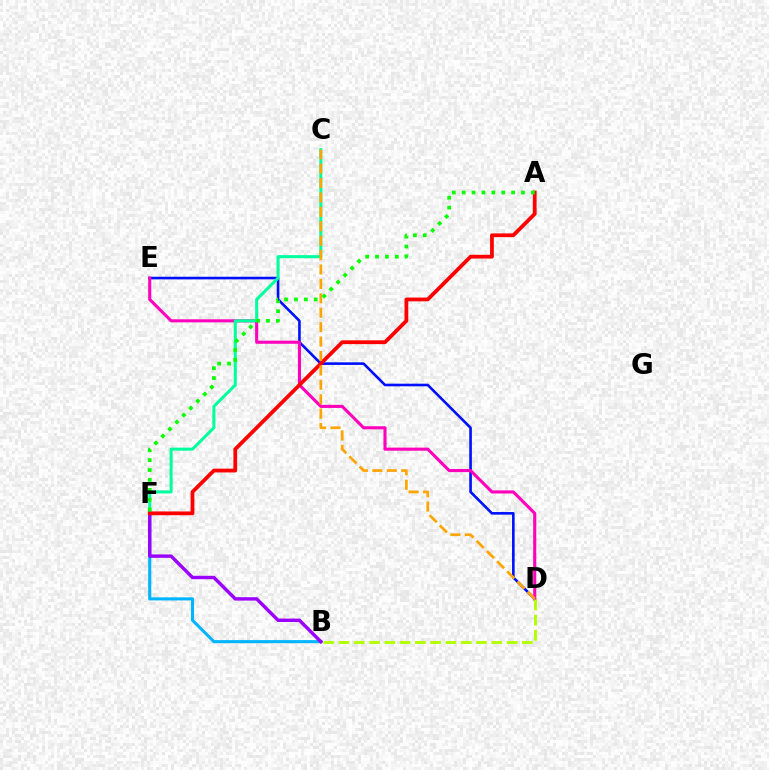{('D', 'E'): [{'color': '#0010ff', 'line_style': 'solid', 'thickness': 1.88}, {'color': '#ff00bd', 'line_style': 'solid', 'thickness': 2.22}], ('B', 'F'): [{'color': '#00b5ff', 'line_style': 'solid', 'thickness': 2.22}, {'color': '#9b00ff', 'line_style': 'solid', 'thickness': 2.46}], ('C', 'F'): [{'color': '#00ff9d', 'line_style': 'solid', 'thickness': 2.19}], ('A', 'F'): [{'color': '#ff0000', 'line_style': 'solid', 'thickness': 2.71}, {'color': '#08ff00', 'line_style': 'dotted', 'thickness': 2.68}], ('C', 'D'): [{'color': '#ffa500', 'line_style': 'dashed', 'thickness': 1.96}], ('B', 'D'): [{'color': '#b3ff00', 'line_style': 'dashed', 'thickness': 2.08}]}